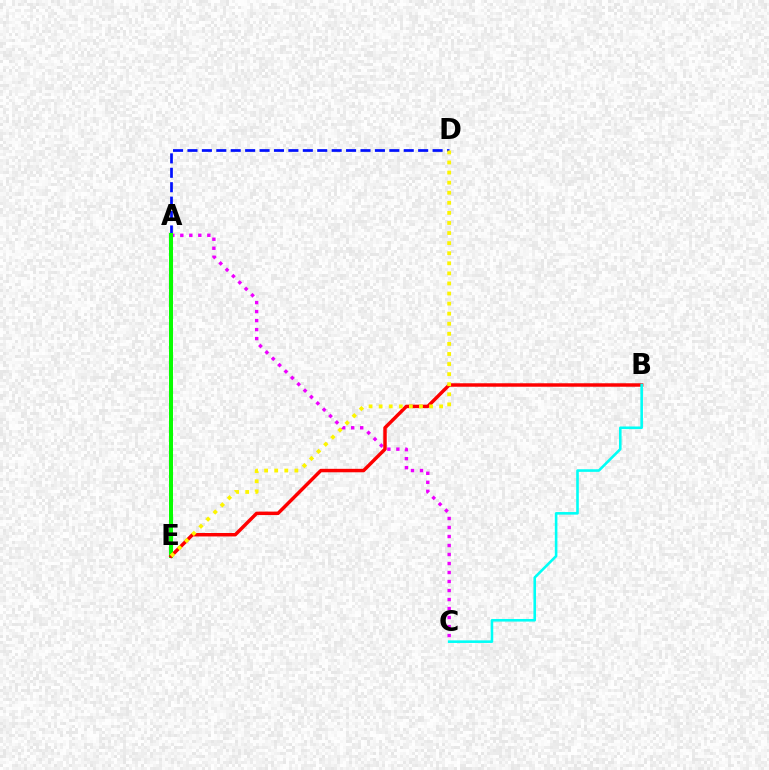{('A', 'D'): [{'color': '#0010ff', 'line_style': 'dashed', 'thickness': 1.96}], ('A', 'C'): [{'color': '#ee00ff', 'line_style': 'dotted', 'thickness': 2.45}], ('A', 'E'): [{'color': '#08ff00', 'line_style': 'solid', 'thickness': 2.87}], ('B', 'E'): [{'color': '#ff0000', 'line_style': 'solid', 'thickness': 2.49}], ('B', 'C'): [{'color': '#00fff6', 'line_style': 'solid', 'thickness': 1.87}], ('D', 'E'): [{'color': '#fcf500', 'line_style': 'dotted', 'thickness': 2.74}]}